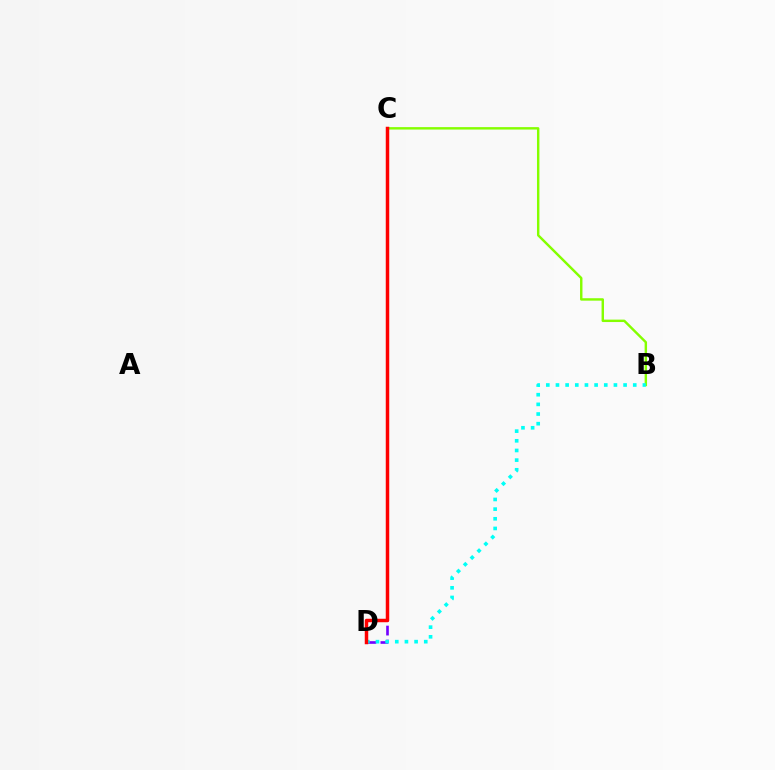{('C', 'D'): [{'color': '#7200ff', 'line_style': 'dashed', 'thickness': 1.9}, {'color': '#ff0000', 'line_style': 'solid', 'thickness': 2.51}], ('B', 'C'): [{'color': '#84ff00', 'line_style': 'solid', 'thickness': 1.75}], ('B', 'D'): [{'color': '#00fff6', 'line_style': 'dotted', 'thickness': 2.62}]}